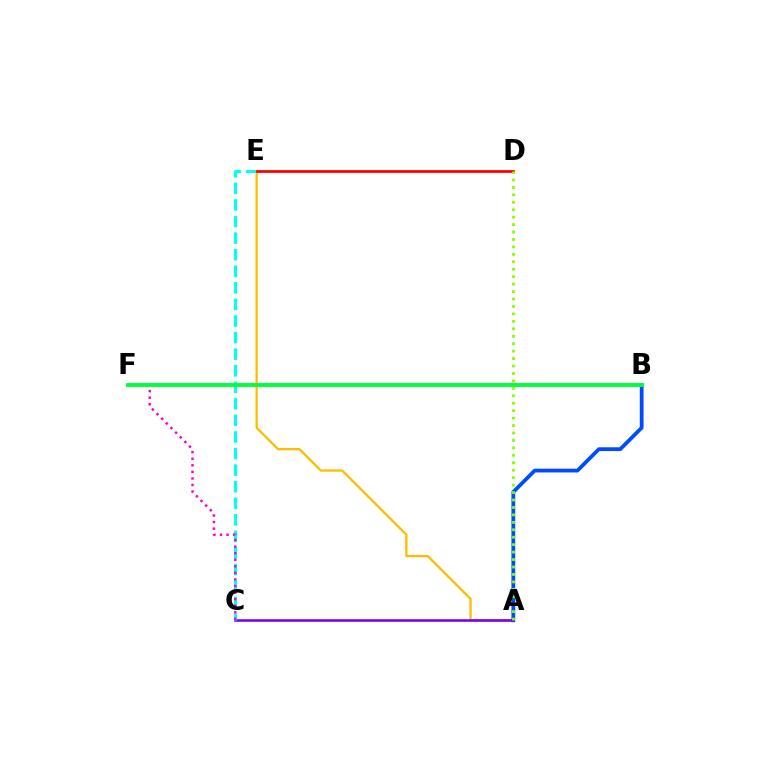{('A', 'E'): [{'color': '#ffbd00', 'line_style': 'solid', 'thickness': 1.66}], ('A', 'B'): [{'color': '#004bff', 'line_style': 'solid', 'thickness': 2.71}], ('A', 'C'): [{'color': '#7200ff', 'line_style': 'solid', 'thickness': 1.84}], ('C', 'E'): [{'color': '#00fff6', 'line_style': 'dashed', 'thickness': 2.25}], ('C', 'F'): [{'color': '#ff00cf', 'line_style': 'dotted', 'thickness': 1.78}], ('D', 'E'): [{'color': '#ff0000', 'line_style': 'solid', 'thickness': 1.99}], ('B', 'F'): [{'color': '#00ff39', 'line_style': 'solid', 'thickness': 2.79}], ('A', 'D'): [{'color': '#84ff00', 'line_style': 'dotted', 'thickness': 2.02}]}